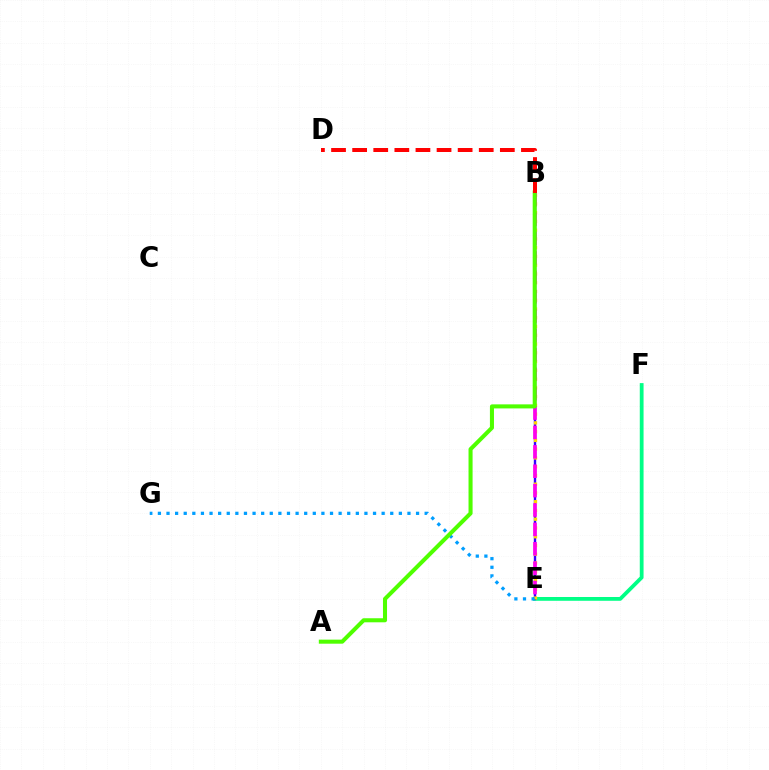{('E', 'F'): [{'color': '#00ff86', 'line_style': 'solid', 'thickness': 2.72}], ('B', 'E'): [{'color': '#3700ff', 'line_style': 'solid', 'thickness': 1.72}, {'color': '#ffd500', 'line_style': 'dotted', 'thickness': 2.38}, {'color': '#ff00ed', 'line_style': 'dashed', 'thickness': 2.63}], ('E', 'G'): [{'color': '#009eff', 'line_style': 'dotted', 'thickness': 2.34}], ('A', 'B'): [{'color': '#4fff00', 'line_style': 'solid', 'thickness': 2.92}], ('B', 'D'): [{'color': '#ff0000', 'line_style': 'dashed', 'thickness': 2.87}]}